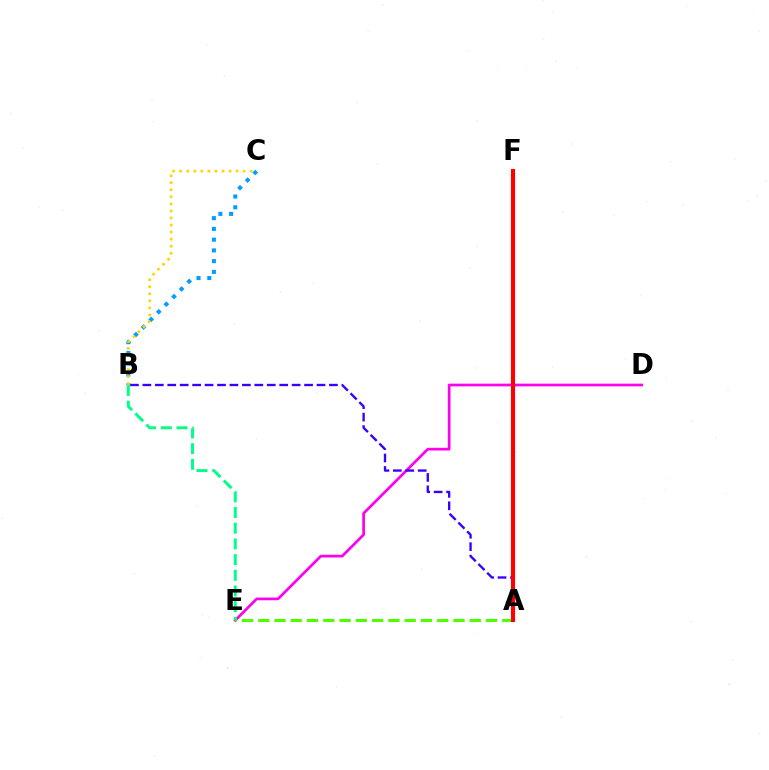{('D', 'E'): [{'color': '#ff00ed', 'line_style': 'solid', 'thickness': 1.95}], ('B', 'E'): [{'color': '#00ff86', 'line_style': 'dashed', 'thickness': 2.13}], ('A', 'E'): [{'color': '#4fff00', 'line_style': 'dashed', 'thickness': 2.21}], ('A', 'B'): [{'color': '#3700ff', 'line_style': 'dashed', 'thickness': 1.69}], ('B', 'C'): [{'color': '#009eff', 'line_style': 'dotted', 'thickness': 2.92}, {'color': '#ffd500', 'line_style': 'dotted', 'thickness': 1.92}], ('A', 'F'): [{'color': '#ff0000', 'line_style': 'solid', 'thickness': 2.94}]}